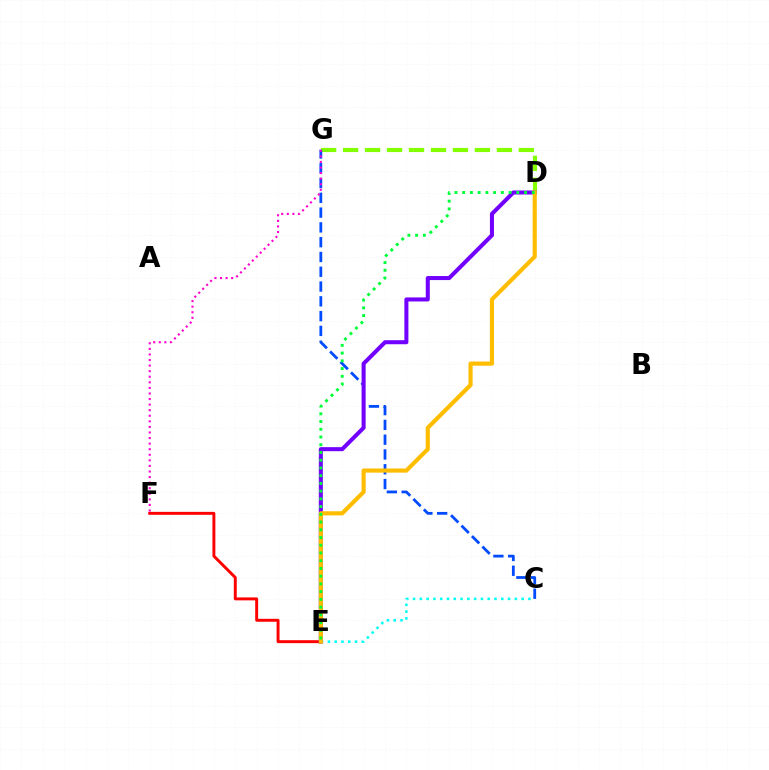{('D', 'G'): [{'color': '#84ff00', 'line_style': 'dashed', 'thickness': 2.99}], ('C', 'G'): [{'color': '#004bff', 'line_style': 'dashed', 'thickness': 2.01}], ('C', 'E'): [{'color': '#00fff6', 'line_style': 'dotted', 'thickness': 1.84}], ('E', 'F'): [{'color': '#ff0000', 'line_style': 'solid', 'thickness': 2.12}], ('D', 'E'): [{'color': '#7200ff', 'line_style': 'solid', 'thickness': 2.91}, {'color': '#ffbd00', 'line_style': 'solid', 'thickness': 2.99}, {'color': '#00ff39', 'line_style': 'dotted', 'thickness': 2.1}], ('F', 'G'): [{'color': '#ff00cf', 'line_style': 'dotted', 'thickness': 1.51}]}